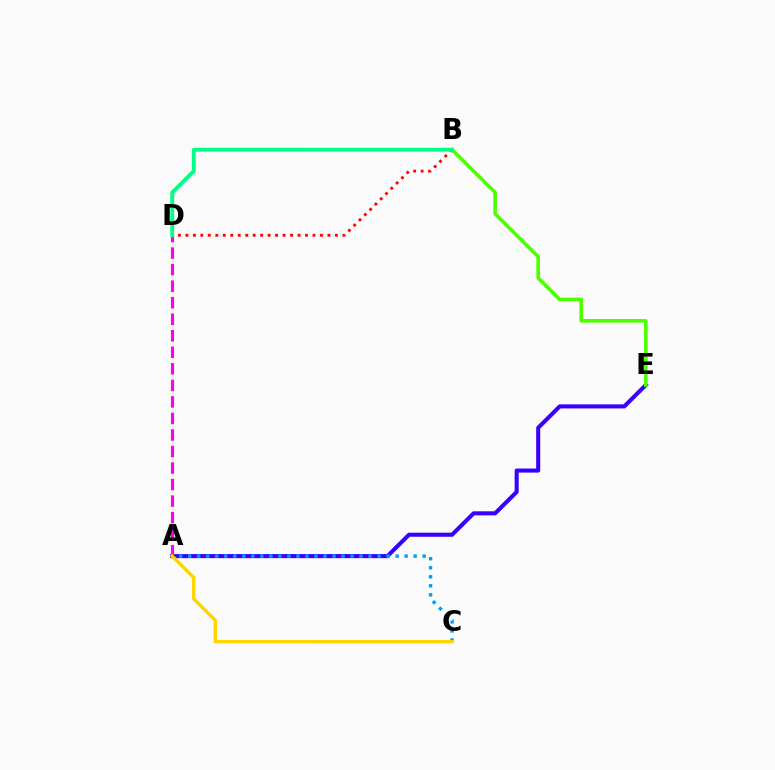{('B', 'D'): [{'color': '#ff0000', 'line_style': 'dotted', 'thickness': 2.03}, {'color': '#00ff86', 'line_style': 'solid', 'thickness': 2.75}], ('A', 'E'): [{'color': '#3700ff', 'line_style': 'solid', 'thickness': 2.93}], ('A', 'D'): [{'color': '#ff00ed', 'line_style': 'dashed', 'thickness': 2.25}], ('A', 'C'): [{'color': '#009eff', 'line_style': 'dotted', 'thickness': 2.45}, {'color': '#ffd500', 'line_style': 'solid', 'thickness': 2.44}], ('B', 'E'): [{'color': '#4fff00', 'line_style': 'solid', 'thickness': 2.62}]}